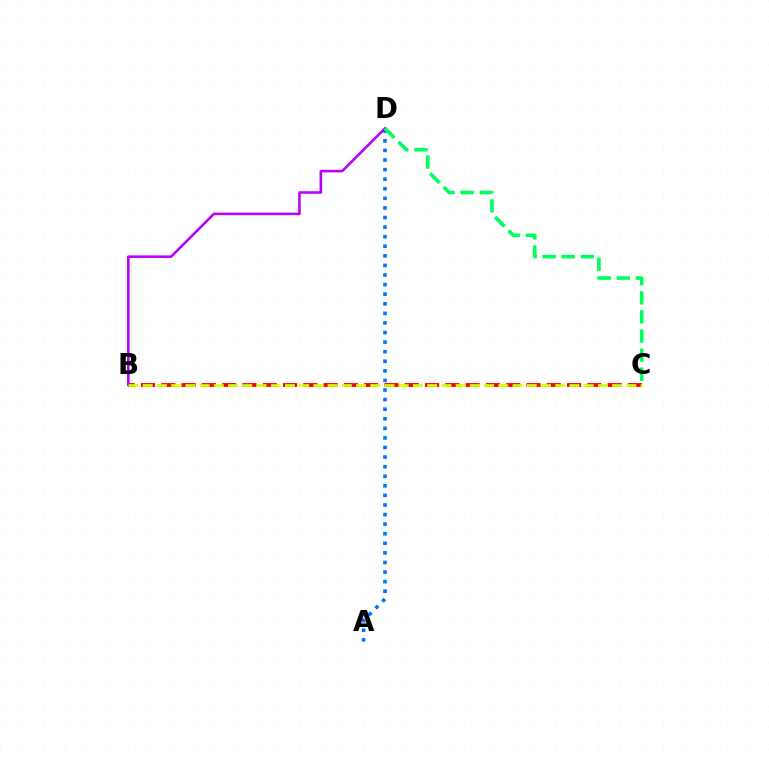{('A', 'D'): [{'color': '#0074ff', 'line_style': 'dotted', 'thickness': 2.6}], ('B', 'C'): [{'color': '#ff0000', 'line_style': 'dashed', 'thickness': 2.76}, {'color': '#d1ff00', 'line_style': 'dashed', 'thickness': 1.93}], ('B', 'D'): [{'color': '#b900ff', 'line_style': 'solid', 'thickness': 1.85}], ('C', 'D'): [{'color': '#00ff5c', 'line_style': 'dashed', 'thickness': 2.59}]}